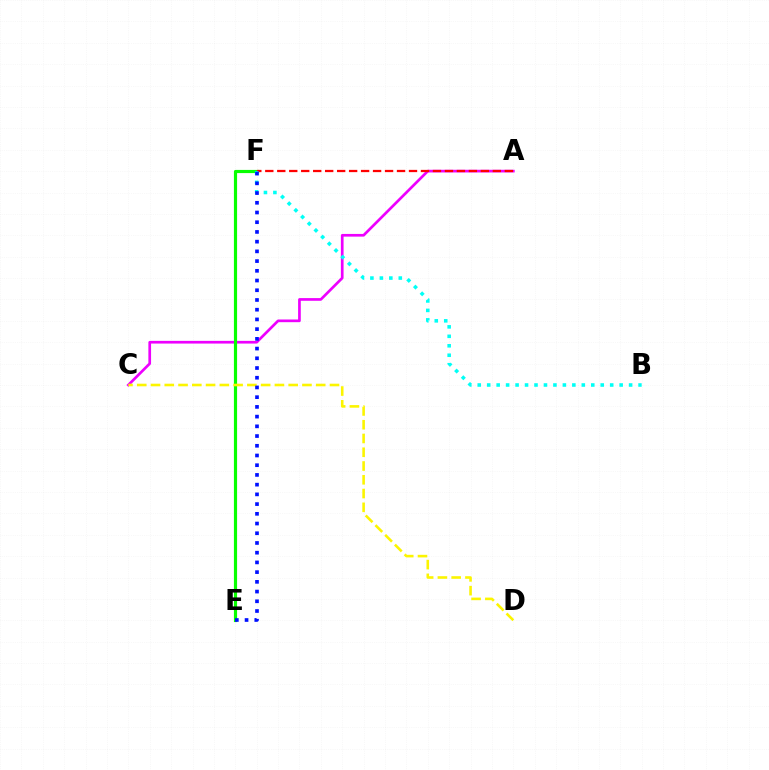{('A', 'C'): [{'color': '#ee00ff', 'line_style': 'solid', 'thickness': 1.94}], ('E', 'F'): [{'color': '#08ff00', 'line_style': 'solid', 'thickness': 2.28}, {'color': '#0010ff', 'line_style': 'dotted', 'thickness': 2.64}], ('C', 'D'): [{'color': '#fcf500', 'line_style': 'dashed', 'thickness': 1.87}], ('A', 'F'): [{'color': '#ff0000', 'line_style': 'dashed', 'thickness': 1.63}], ('B', 'F'): [{'color': '#00fff6', 'line_style': 'dotted', 'thickness': 2.57}]}